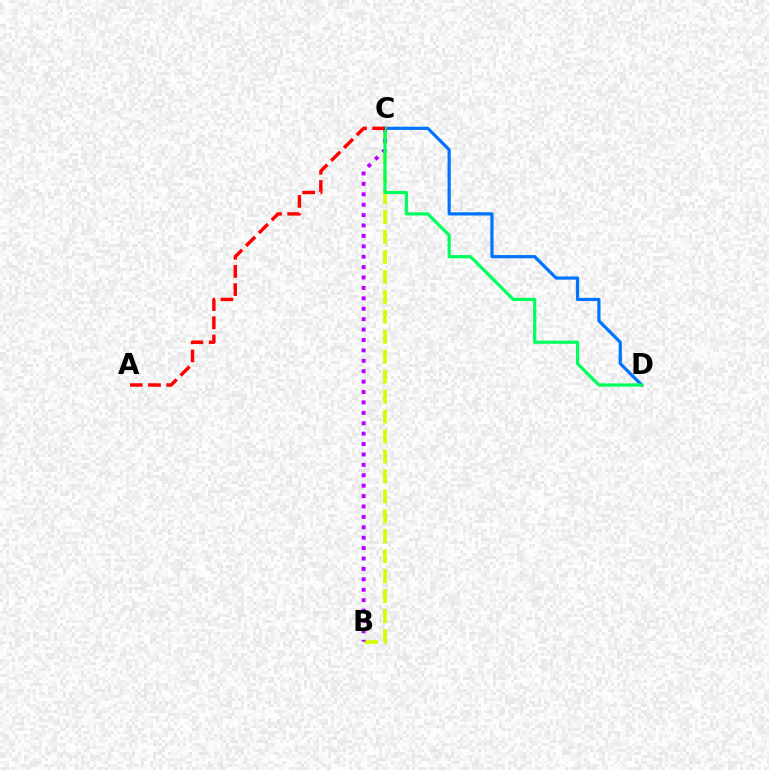{('B', 'C'): [{'color': '#d1ff00', 'line_style': 'dashed', 'thickness': 2.71}, {'color': '#b900ff', 'line_style': 'dotted', 'thickness': 2.83}], ('C', 'D'): [{'color': '#0074ff', 'line_style': 'solid', 'thickness': 2.3}, {'color': '#00ff5c', 'line_style': 'solid', 'thickness': 2.3}], ('A', 'C'): [{'color': '#ff0000', 'line_style': 'dashed', 'thickness': 2.47}]}